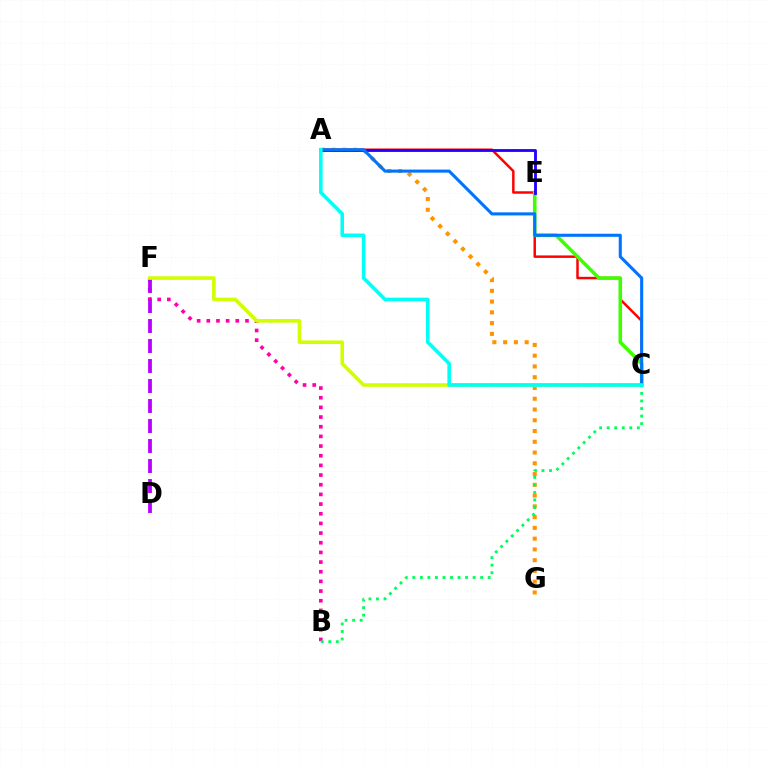{('B', 'F'): [{'color': '#ff00ac', 'line_style': 'dotted', 'thickness': 2.63}], ('A', 'C'): [{'color': '#ff0000', 'line_style': 'solid', 'thickness': 1.78}, {'color': '#0074ff', 'line_style': 'solid', 'thickness': 2.22}, {'color': '#00fff6', 'line_style': 'solid', 'thickness': 2.57}], ('A', 'G'): [{'color': '#ff9400', 'line_style': 'dotted', 'thickness': 2.92}], ('C', 'E'): [{'color': '#3dff00', 'line_style': 'solid', 'thickness': 2.57}], ('D', 'F'): [{'color': '#b900ff', 'line_style': 'dashed', 'thickness': 2.72}], ('C', 'F'): [{'color': '#d1ff00', 'line_style': 'solid', 'thickness': 2.59}], ('A', 'E'): [{'color': '#2500ff', 'line_style': 'solid', 'thickness': 2.04}], ('B', 'C'): [{'color': '#00ff5c', 'line_style': 'dotted', 'thickness': 2.05}]}